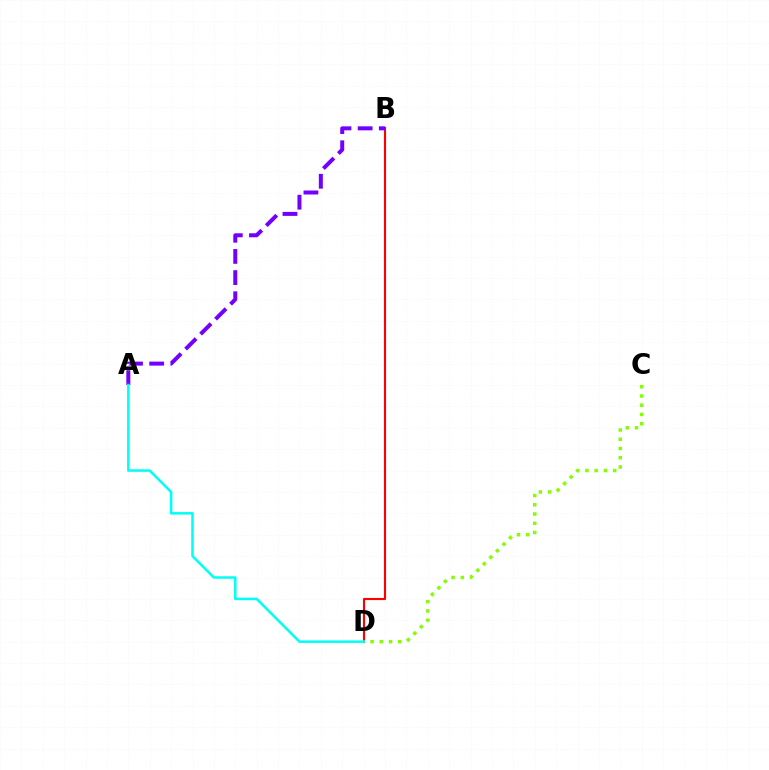{('B', 'D'): [{'color': '#ff0000', 'line_style': 'solid', 'thickness': 1.52}], ('A', 'B'): [{'color': '#7200ff', 'line_style': 'dashed', 'thickness': 2.88}], ('C', 'D'): [{'color': '#84ff00', 'line_style': 'dotted', 'thickness': 2.51}], ('A', 'D'): [{'color': '#00fff6', 'line_style': 'solid', 'thickness': 1.81}]}